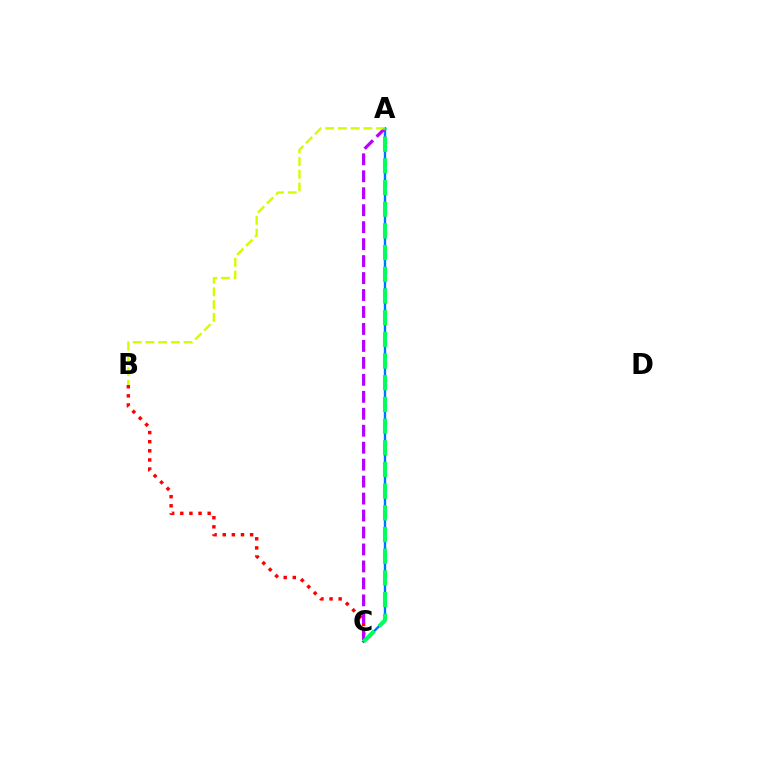{('A', 'C'): [{'color': '#0074ff', 'line_style': 'solid', 'thickness': 1.72}, {'color': '#b900ff', 'line_style': 'dashed', 'thickness': 2.3}, {'color': '#00ff5c', 'line_style': 'dashed', 'thickness': 2.95}], ('B', 'C'): [{'color': '#ff0000', 'line_style': 'dotted', 'thickness': 2.48}], ('A', 'B'): [{'color': '#d1ff00', 'line_style': 'dashed', 'thickness': 1.73}]}